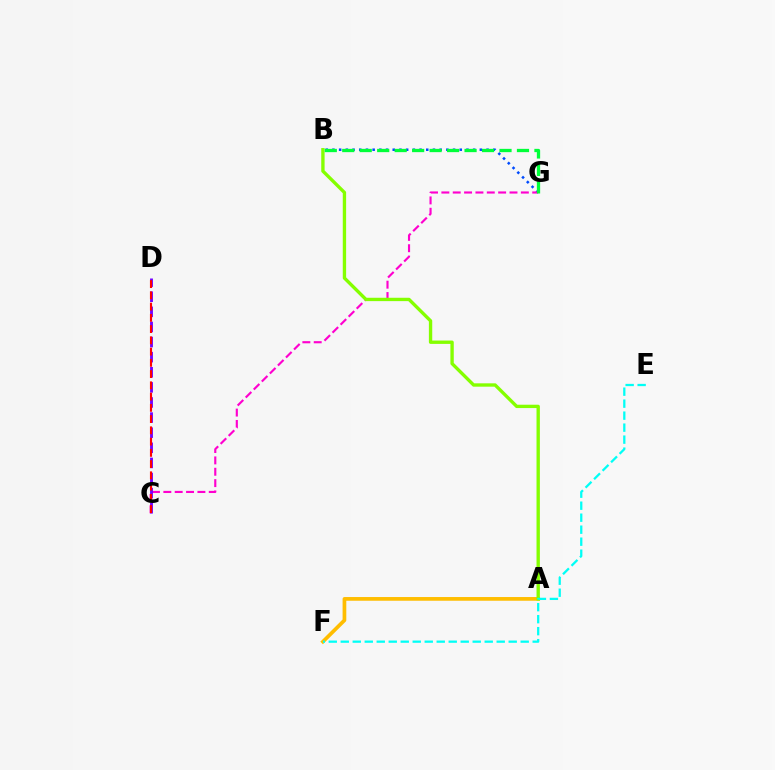{('B', 'G'): [{'color': '#004bff', 'line_style': 'dotted', 'thickness': 1.82}, {'color': '#00ff39', 'line_style': 'dashed', 'thickness': 2.37}], ('C', 'G'): [{'color': '#ff00cf', 'line_style': 'dashed', 'thickness': 1.54}], ('A', 'F'): [{'color': '#ffbd00', 'line_style': 'solid', 'thickness': 2.67}], ('C', 'D'): [{'color': '#7200ff', 'line_style': 'dashed', 'thickness': 2.05}, {'color': '#ff0000', 'line_style': 'dashed', 'thickness': 1.53}], ('A', 'B'): [{'color': '#84ff00', 'line_style': 'solid', 'thickness': 2.41}], ('E', 'F'): [{'color': '#00fff6', 'line_style': 'dashed', 'thickness': 1.63}]}